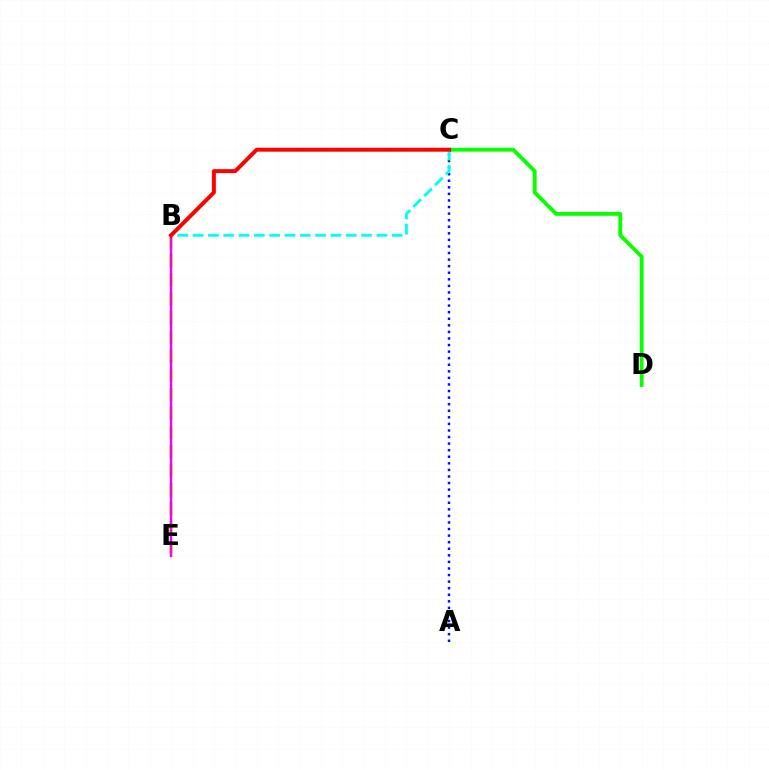{('A', 'C'): [{'color': '#0010ff', 'line_style': 'dotted', 'thickness': 1.79}], ('C', 'D'): [{'color': '#08ff00', 'line_style': 'solid', 'thickness': 2.76}], ('B', 'E'): [{'color': '#fcf500', 'line_style': 'dashed', 'thickness': 2.59}, {'color': '#ee00ff', 'line_style': 'solid', 'thickness': 1.77}], ('B', 'C'): [{'color': '#00fff6', 'line_style': 'dashed', 'thickness': 2.08}, {'color': '#ff0000', 'line_style': 'solid', 'thickness': 2.83}]}